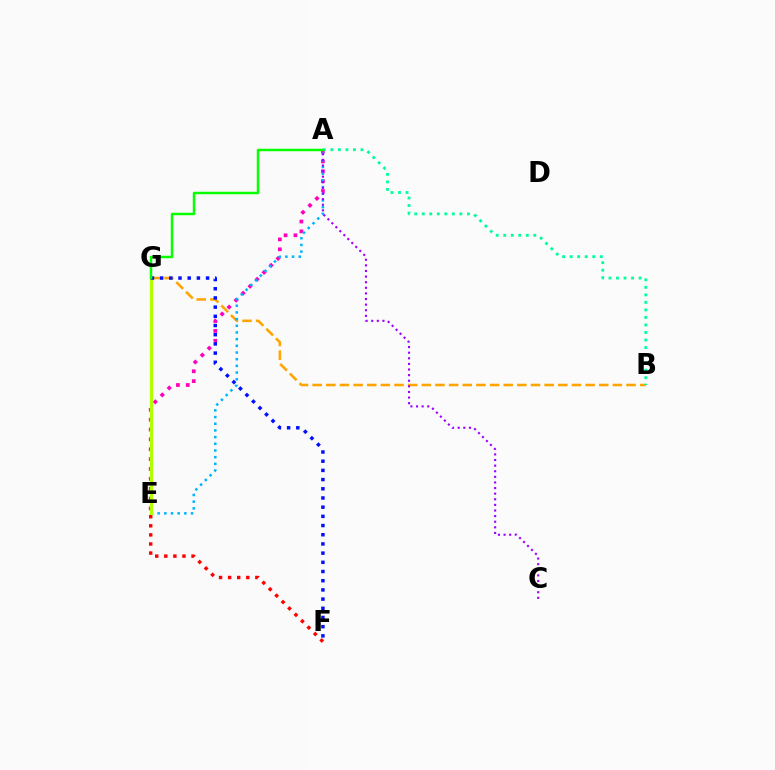{('B', 'G'): [{'color': '#ffa500', 'line_style': 'dashed', 'thickness': 1.85}], ('A', 'E'): [{'color': '#ff00bd', 'line_style': 'dotted', 'thickness': 2.68}, {'color': '#00b5ff', 'line_style': 'dotted', 'thickness': 1.82}], ('A', 'B'): [{'color': '#00ff9d', 'line_style': 'dotted', 'thickness': 2.04}], ('E', 'G'): [{'color': '#b3ff00', 'line_style': 'solid', 'thickness': 2.34}], ('F', 'G'): [{'color': '#0010ff', 'line_style': 'dotted', 'thickness': 2.5}], ('A', 'G'): [{'color': '#08ff00', 'line_style': 'solid', 'thickness': 1.79}], ('E', 'F'): [{'color': '#ff0000', 'line_style': 'dotted', 'thickness': 2.47}], ('A', 'C'): [{'color': '#9b00ff', 'line_style': 'dotted', 'thickness': 1.52}]}